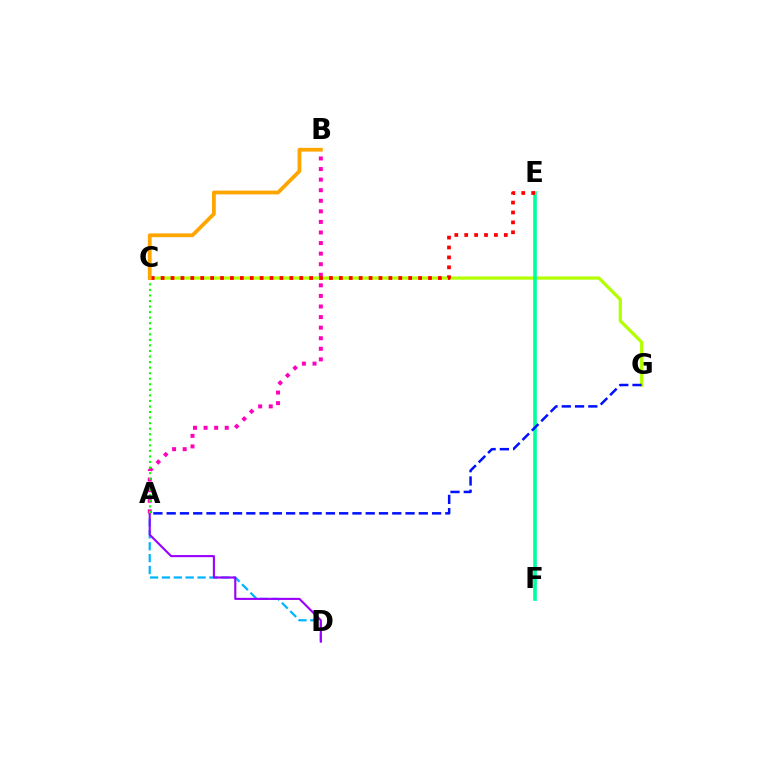{('A', 'D'): [{'color': '#00b5ff', 'line_style': 'dashed', 'thickness': 1.61}, {'color': '#9b00ff', 'line_style': 'solid', 'thickness': 1.52}], ('A', 'B'): [{'color': '#ff00bd', 'line_style': 'dotted', 'thickness': 2.87}], ('A', 'C'): [{'color': '#08ff00', 'line_style': 'dotted', 'thickness': 1.51}], ('C', 'G'): [{'color': '#b3ff00', 'line_style': 'solid', 'thickness': 2.33}], ('E', 'F'): [{'color': '#00ff9d', 'line_style': 'solid', 'thickness': 2.62}], ('C', 'E'): [{'color': '#ff0000', 'line_style': 'dotted', 'thickness': 2.69}], ('B', 'C'): [{'color': '#ffa500', 'line_style': 'solid', 'thickness': 2.72}], ('A', 'G'): [{'color': '#0010ff', 'line_style': 'dashed', 'thickness': 1.8}]}